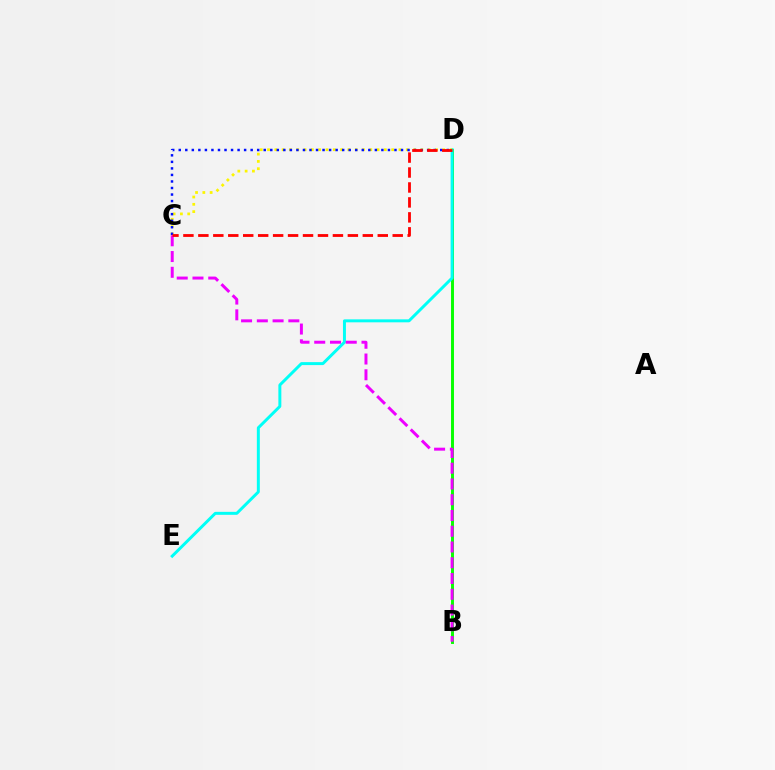{('B', 'D'): [{'color': '#08ff00', 'line_style': 'solid', 'thickness': 2.11}], ('D', 'E'): [{'color': '#00fff6', 'line_style': 'solid', 'thickness': 2.13}], ('C', 'D'): [{'color': '#fcf500', 'line_style': 'dotted', 'thickness': 1.98}, {'color': '#0010ff', 'line_style': 'dotted', 'thickness': 1.78}, {'color': '#ff0000', 'line_style': 'dashed', 'thickness': 2.03}], ('B', 'C'): [{'color': '#ee00ff', 'line_style': 'dashed', 'thickness': 2.14}]}